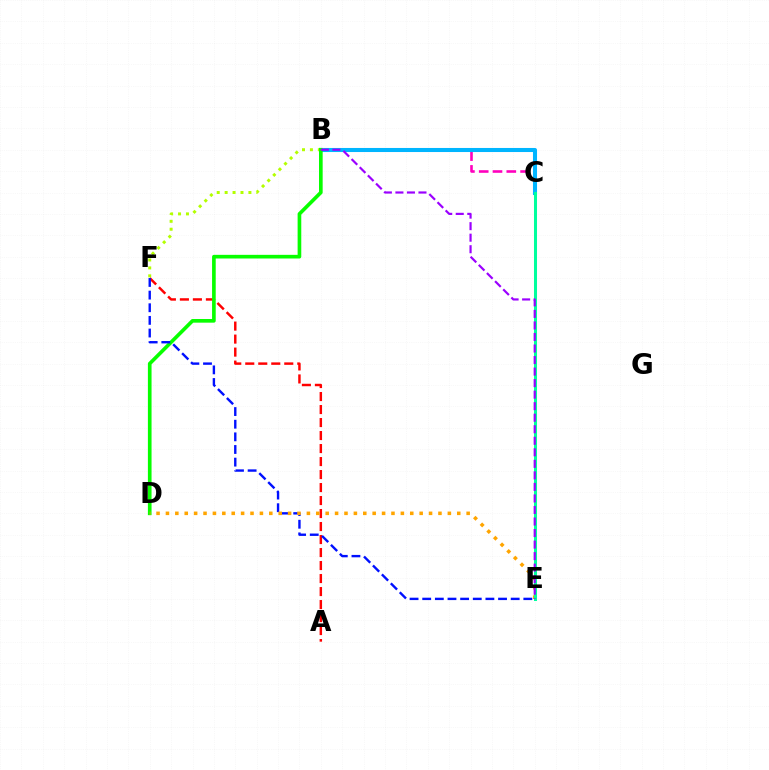{('B', 'C'): [{'color': '#ff00bd', 'line_style': 'dashed', 'thickness': 1.87}, {'color': '#00b5ff', 'line_style': 'solid', 'thickness': 2.93}], ('A', 'F'): [{'color': '#ff0000', 'line_style': 'dashed', 'thickness': 1.77}], ('B', 'F'): [{'color': '#b3ff00', 'line_style': 'dotted', 'thickness': 2.15}], ('B', 'D'): [{'color': '#08ff00', 'line_style': 'solid', 'thickness': 2.63}], ('E', 'F'): [{'color': '#0010ff', 'line_style': 'dashed', 'thickness': 1.72}], ('D', 'E'): [{'color': '#ffa500', 'line_style': 'dotted', 'thickness': 2.55}], ('C', 'E'): [{'color': '#00ff9d', 'line_style': 'solid', 'thickness': 2.18}], ('B', 'E'): [{'color': '#9b00ff', 'line_style': 'dashed', 'thickness': 1.57}]}